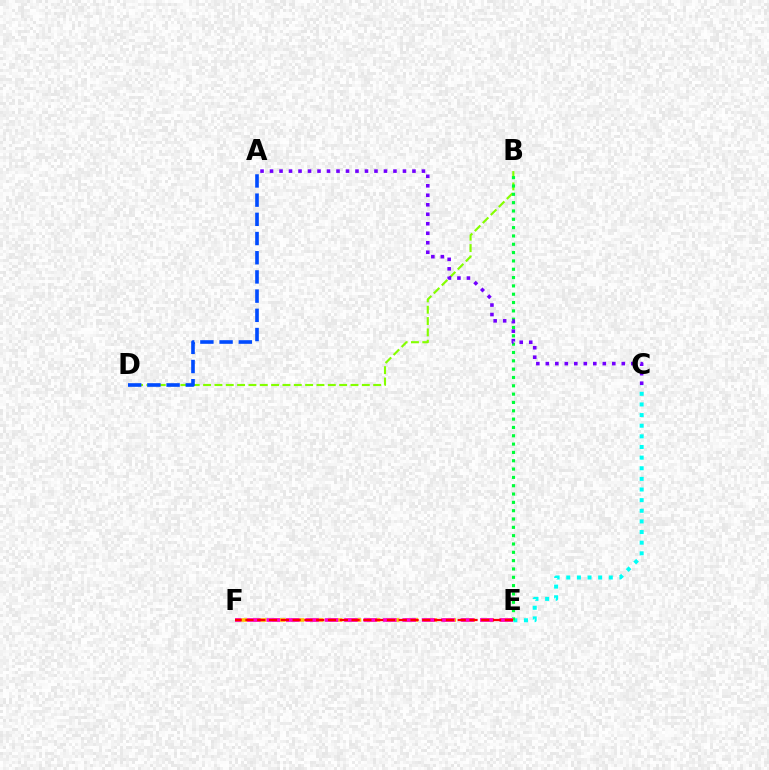{('B', 'D'): [{'color': '#84ff00', 'line_style': 'dashed', 'thickness': 1.54}], ('C', 'E'): [{'color': '#00fff6', 'line_style': 'dotted', 'thickness': 2.89}], ('B', 'E'): [{'color': '#00ff39', 'line_style': 'dotted', 'thickness': 2.26}], ('E', 'F'): [{'color': '#ffbd00', 'line_style': 'dashed', 'thickness': 2.58}, {'color': '#ff00cf', 'line_style': 'dashed', 'thickness': 2.64}, {'color': '#ff0000', 'line_style': 'dashed', 'thickness': 1.6}], ('A', 'D'): [{'color': '#004bff', 'line_style': 'dashed', 'thickness': 2.61}], ('A', 'C'): [{'color': '#7200ff', 'line_style': 'dotted', 'thickness': 2.58}]}